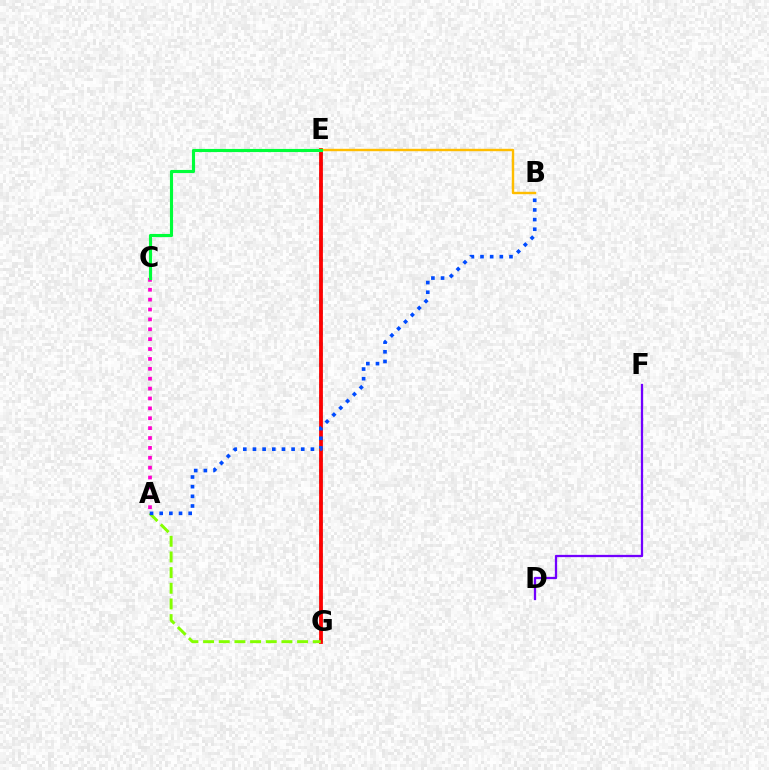{('E', 'G'): [{'color': '#00fff6', 'line_style': 'dotted', 'thickness': 2.87}, {'color': '#ff0000', 'line_style': 'solid', 'thickness': 2.73}], ('B', 'E'): [{'color': '#ffbd00', 'line_style': 'solid', 'thickness': 1.74}], ('A', 'G'): [{'color': '#84ff00', 'line_style': 'dashed', 'thickness': 2.13}], ('A', 'B'): [{'color': '#004bff', 'line_style': 'dotted', 'thickness': 2.62}], ('A', 'C'): [{'color': '#ff00cf', 'line_style': 'dotted', 'thickness': 2.69}], ('C', 'E'): [{'color': '#00ff39', 'line_style': 'solid', 'thickness': 2.25}], ('D', 'F'): [{'color': '#7200ff', 'line_style': 'solid', 'thickness': 1.64}]}